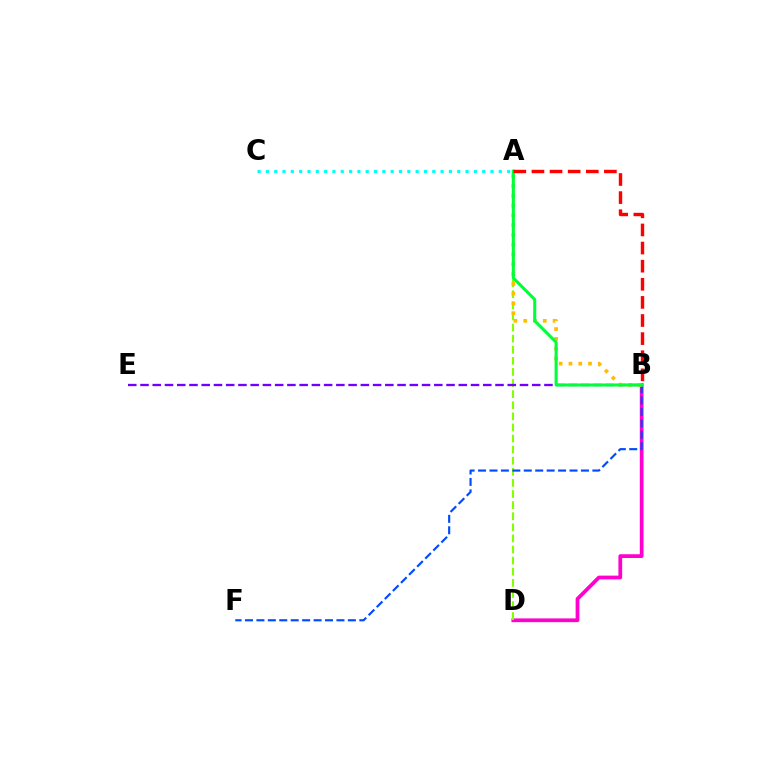{('B', 'D'): [{'color': '#ff00cf', 'line_style': 'solid', 'thickness': 2.7}], ('A', 'C'): [{'color': '#00fff6', 'line_style': 'dotted', 'thickness': 2.26}], ('A', 'D'): [{'color': '#84ff00', 'line_style': 'dashed', 'thickness': 1.51}], ('B', 'E'): [{'color': '#7200ff', 'line_style': 'dashed', 'thickness': 1.66}], ('B', 'F'): [{'color': '#004bff', 'line_style': 'dashed', 'thickness': 1.55}], ('A', 'B'): [{'color': '#ffbd00', 'line_style': 'dotted', 'thickness': 2.66}, {'color': '#00ff39', 'line_style': 'solid', 'thickness': 2.2}, {'color': '#ff0000', 'line_style': 'dashed', 'thickness': 2.46}]}